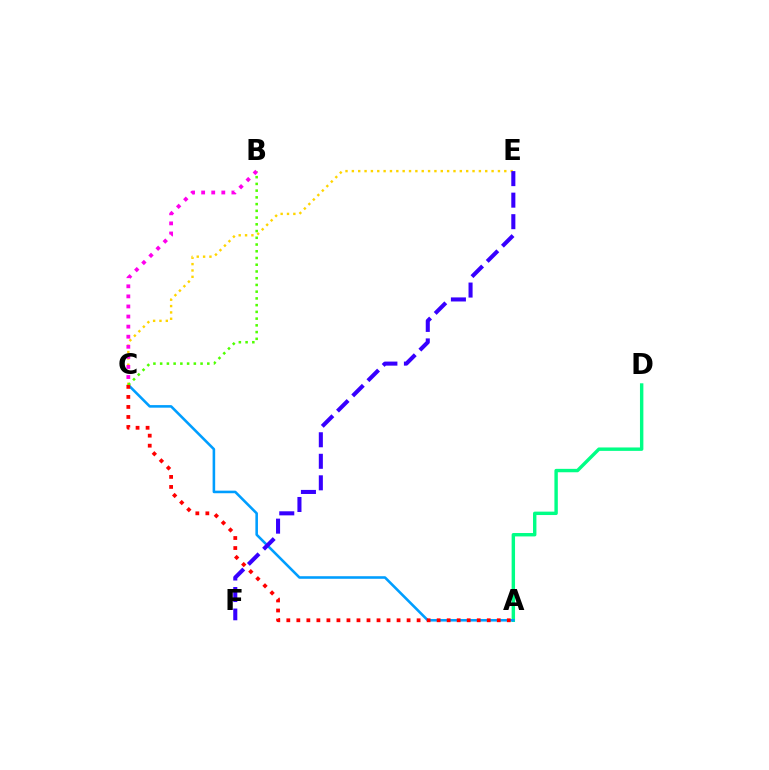{('A', 'D'): [{'color': '#00ff86', 'line_style': 'solid', 'thickness': 2.45}], ('A', 'C'): [{'color': '#009eff', 'line_style': 'solid', 'thickness': 1.85}, {'color': '#ff0000', 'line_style': 'dotted', 'thickness': 2.72}], ('C', 'E'): [{'color': '#ffd500', 'line_style': 'dotted', 'thickness': 1.73}], ('E', 'F'): [{'color': '#3700ff', 'line_style': 'dashed', 'thickness': 2.92}], ('B', 'C'): [{'color': '#4fff00', 'line_style': 'dotted', 'thickness': 1.83}, {'color': '#ff00ed', 'line_style': 'dotted', 'thickness': 2.74}]}